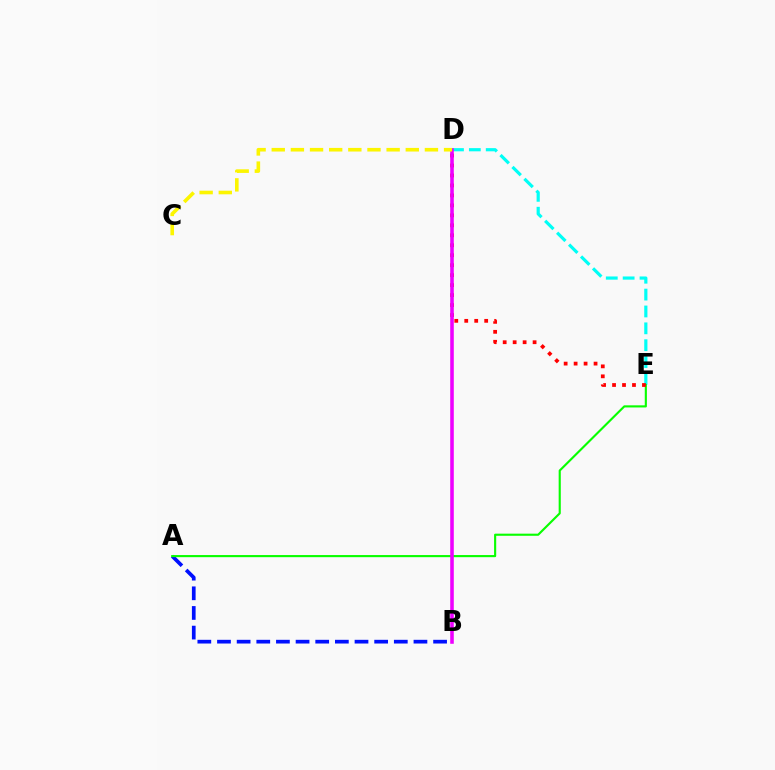{('A', 'B'): [{'color': '#0010ff', 'line_style': 'dashed', 'thickness': 2.67}], ('D', 'E'): [{'color': '#00fff6', 'line_style': 'dashed', 'thickness': 2.29}, {'color': '#ff0000', 'line_style': 'dotted', 'thickness': 2.71}], ('A', 'E'): [{'color': '#08ff00', 'line_style': 'solid', 'thickness': 1.53}], ('B', 'D'): [{'color': '#ee00ff', 'line_style': 'solid', 'thickness': 2.57}], ('C', 'D'): [{'color': '#fcf500', 'line_style': 'dashed', 'thickness': 2.6}]}